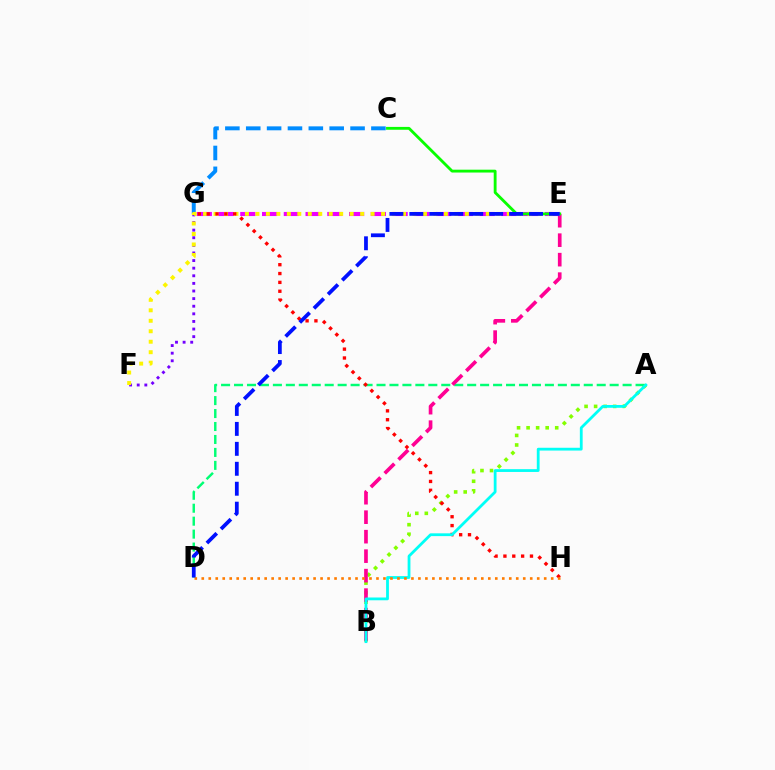{('A', 'B'): [{'color': '#84ff00', 'line_style': 'dotted', 'thickness': 2.59}, {'color': '#00fff6', 'line_style': 'solid', 'thickness': 2.01}], ('F', 'G'): [{'color': '#7200ff', 'line_style': 'dotted', 'thickness': 2.07}], ('A', 'D'): [{'color': '#00ff74', 'line_style': 'dashed', 'thickness': 1.76}], ('B', 'E'): [{'color': '#ff0094', 'line_style': 'dashed', 'thickness': 2.65}], ('E', 'G'): [{'color': '#ee00ff', 'line_style': 'dashed', 'thickness': 2.96}], ('C', 'G'): [{'color': '#008cff', 'line_style': 'dashed', 'thickness': 2.83}], ('E', 'F'): [{'color': '#fcf500', 'line_style': 'dotted', 'thickness': 2.85}], ('G', 'H'): [{'color': '#ff0000', 'line_style': 'dotted', 'thickness': 2.4}], ('C', 'E'): [{'color': '#08ff00', 'line_style': 'solid', 'thickness': 2.05}], ('D', 'H'): [{'color': '#ff7c00', 'line_style': 'dotted', 'thickness': 1.9}], ('D', 'E'): [{'color': '#0010ff', 'line_style': 'dashed', 'thickness': 2.71}]}